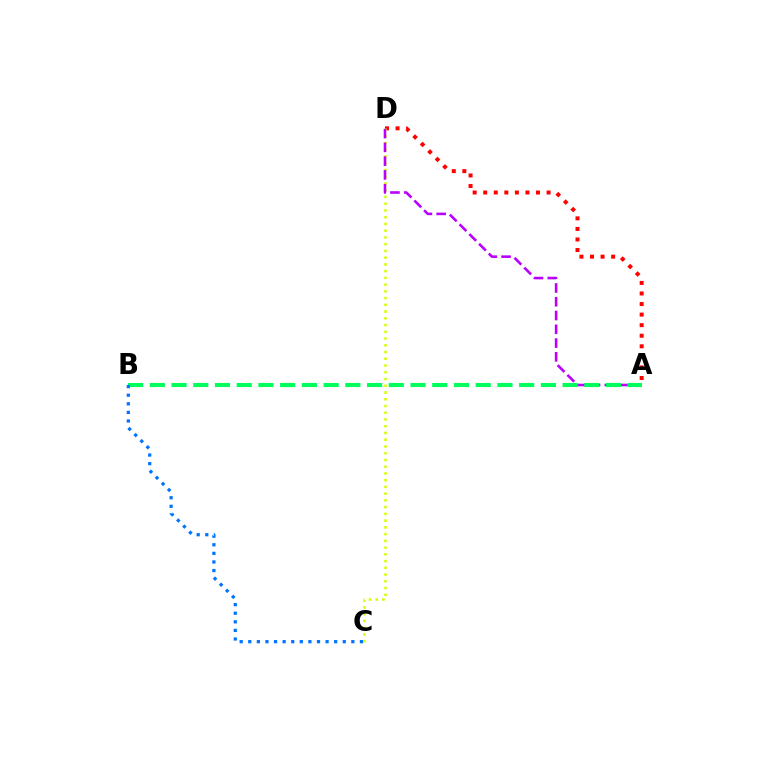{('A', 'D'): [{'color': '#ff0000', 'line_style': 'dotted', 'thickness': 2.87}, {'color': '#b900ff', 'line_style': 'dashed', 'thickness': 1.87}], ('C', 'D'): [{'color': '#d1ff00', 'line_style': 'dotted', 'thickness': 1.83}], ('A', 'B'): [{'color': '#00ff5c', 'line_style': 'dashed', 'thickness': 2.95}], ('B', 'C'): [{'color': '#0074ff', 'line_style': 'dotted', 'thickness': 2.33}]}